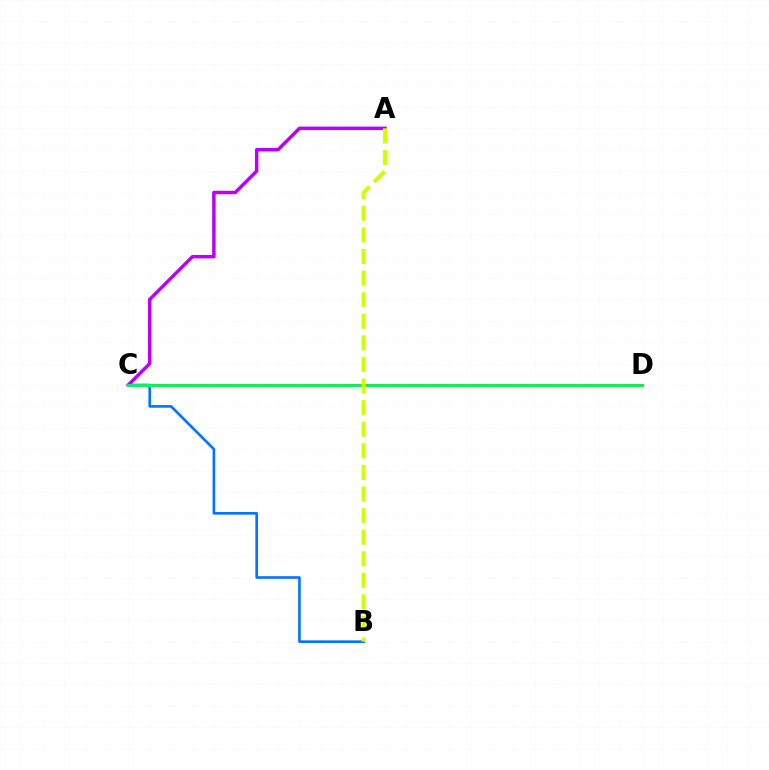{('C', 'D'): [{'color': '#ff0000', 'line_style': 'solid', 'thickness': 1.95}, {'color': '#00ff5c', 'line_style': 'solid', 'thickness': 2.01}], ('A', 'C'): [{'color': '#b900ff', 'line_style': 'solid', 'thickness': 2.5}], ('B', 'C'): [{'color': '#0074ff', 'line_style': 'solid', 'thickness': 1.89}], ('A', 'B'): [{'color': '#d1ff00', 'line_style': 'dashed', 'thickness': 2.93}]}